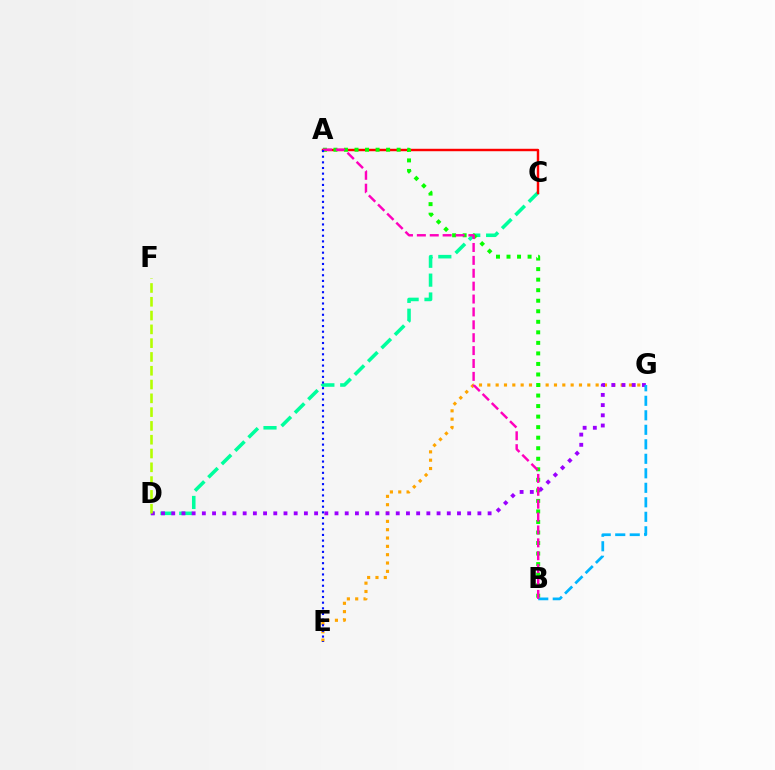{('C', 'D'): [{'color': '#00ff9d', 'line_style': 'dashed', 'thickness': 2.56}], ('A', 'C'): [{'color': '#ff0000', 'line_style': 'solid', 'thickness': 1.75}], ('E', 'G'): [{'color': '#ffa500', 'line_style': 'dotted', 'thickness': 2.26}], ('A', 'B'): [{'color': '#08ff00', 'line_style': 'dotted', 'thickness': 2.86}, {'color': '#ff00bd', 'line_style': 'dashed', 'thickness': 1.75}], ('D', 'G'): [{'color': '#9b00ff', 'line_style': 'dotted', 'thickness': 2.77}], ('D', 'F'): [{'color': '#b3ff00', 'line_style': 'dashed', 'thickness': 1.87}], ('B', 'G'): [{'color': '#00b5ff', 'line_style': 'dashed', 'thickness': 1.97}], ('A', 'E'): [{'color': '#0010ff', 'line_style': 'dotted', 'thickness': 1.53}]}